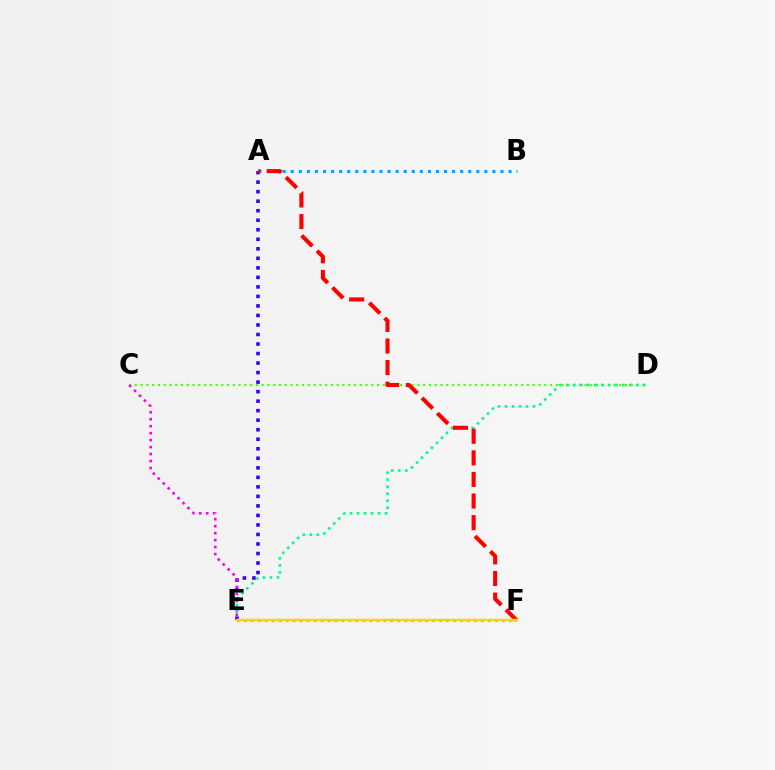{('C', 'D'): [{'color': '#4fff00', 'line_style': 'dotted', 'thickness': 1.57}], ('A', 'B'): [{'color': '#009eff', 'line_style': 'dotted', 'thickness': 2.19}], ('D', 'E'): [{'color': '#00ff86', 'line_style': 'dotted', 'thickness': 1.9}], ('A', 'E'): [{'color': '#3700ff', 'line_style': 'dotted', 'thickness': 2.59}], ('A', 'F'): [{'color': '#ff0000', 'line_style': 'dashed', 'thickness': 2.93}], ('C', 'F'): [{'color': '#ff00ed', 'line_style': 'dotted', 'thickness': 1.89}], ('E', 'F'): [{'color': '#ffd500', 'line_style': 'solid', 'thickness': 1.79}]}